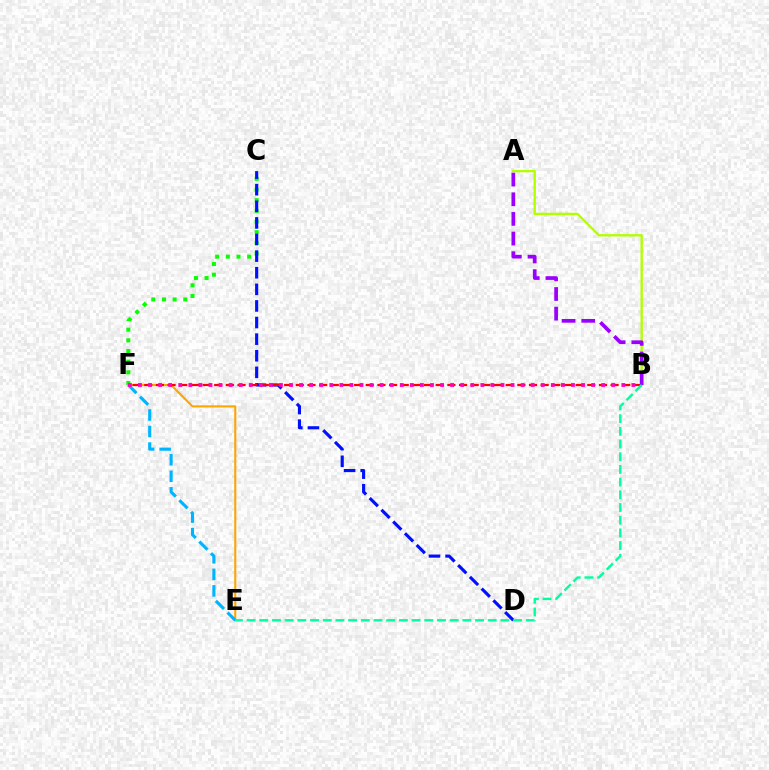{('A', 'B'): [{'color': '#b3ff00', 'line_style': 'solid', 'thickness': 1.69}, {'color': '#9b00ff', 'line_style': 'dashed', 'thickness': 2.67}], ('C', 'F'): [{'color': '#08ff00', 'line_style': 'dotted', 'thickness': 2.9}], ('E', 'F'): [{'color': '#ffa500', 'line_style': 'solid', 'thickness': 1.51}, {'color': '#00b5ff', 'line_style': 'dashed', 'thickness': 2.25}], ('C', 'D'): [{'color': '#0010ff', 'line_style': 'dashed', 'thickness': 2.26}], ('B', 'F'): [{'color': '#ff0000', 'line_style': 'dashed', 'thickness': 1.58}, {'color': '#ff00bd', 'line_style': 'dotted', 'thickness': 2.74}], ('B', 'E'): [{'color': '#00ff9d', 'line_style': 'dashed', 'thickness': 1.72}]}